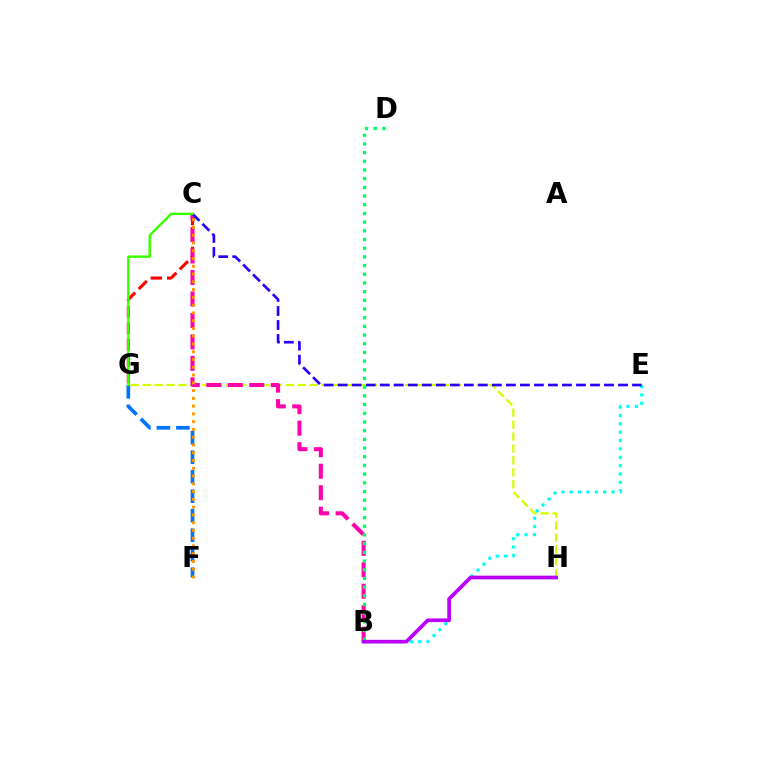{('C', 'G'): [{'color': '#ff0000', 'line_style': 'dashed', 'thickness': 2.23}, {'color': '#3dff00', 'line_style': 'solid', 'thickness': 1.78}], ('G', 'H'): [{'color': '#d1ff00', 'line_style': 'dashed', 'thickness': 1.62}], ('B', 'E'): [{'color': '#00fff6', 'line_style': 'dotted', 'thickness': 2.27}], ('F', 'G'): [{'color': '#0074ff', 'line_style': 'dashed', 'thickness': 2.65}], ('B', 'C'): [{'color': '#ff00ac', 'line_style': 'dashed', 'thickness': 2.92}], ('C', 'F'): [{'color': '#ff9400', 'line_style': 'dotted', 'thickness': 2.11}], ('C', 'E'): [{'color': '#2500ff', 'line_style': 'dashed', 'thickness': 1.9}], ('B', 'D'): [{'color': '#00ff5c', 'line_style': 'dotted', 'thickness': 2.36}], ('B', 'H'): [{'color': '#b900ff', 'line_style': 'solid', 'thickness': 2.65}]}